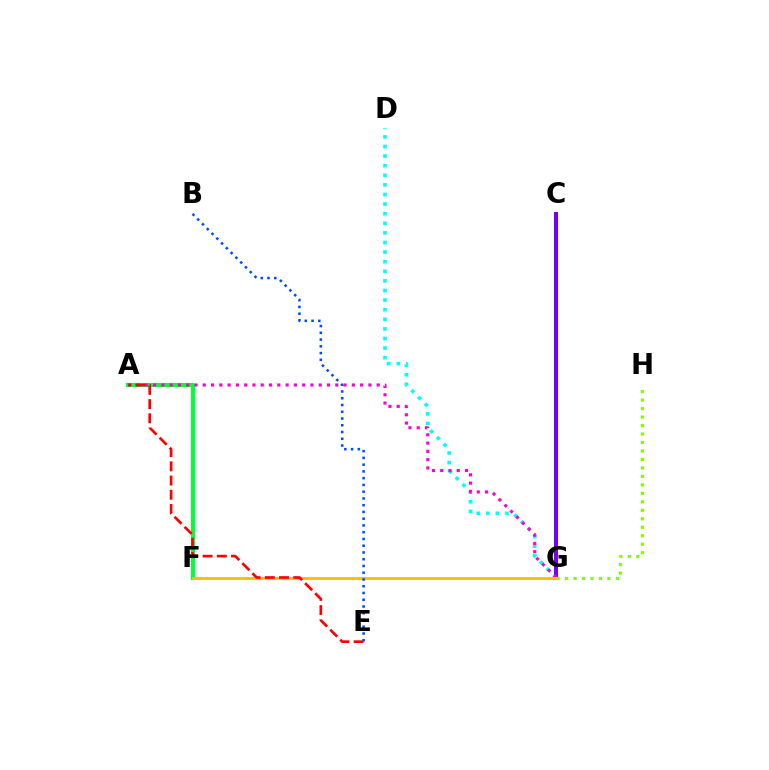{('A', 'F'): [{'color': '#00ff39', 'line_style': 'solid', 'thickness': 2.99}], ('D', 'G'): [{'color': '#00fff6', 'line_style': 'dotted', 'thickness': 2.61}], ('C', 'G'): [{'color': '#7200ff', 'line_style': 'solid', 'thickness': 2.9}], ('A', 'G'): [{'color': '#ff00cf', 'line_style': 'dotted', 'thickness': 2.25}], ('F', 'G'): [{'color': '#ffbd00', 'line_style': 'solid', 'thickness': 2.06}], ('A', 'E'): [{'color': '#ff0000', 'line_style': 'dashed', 'thickness': 1.93}], ('G', 'H'): [{'color': '#84ff00', 'line_style': 'dotted', 'thickness': 2.3}], ('B', 'E'): [{'color': '#004bff', 'line_style': 'dotted', 'thickness': 1.84}]}